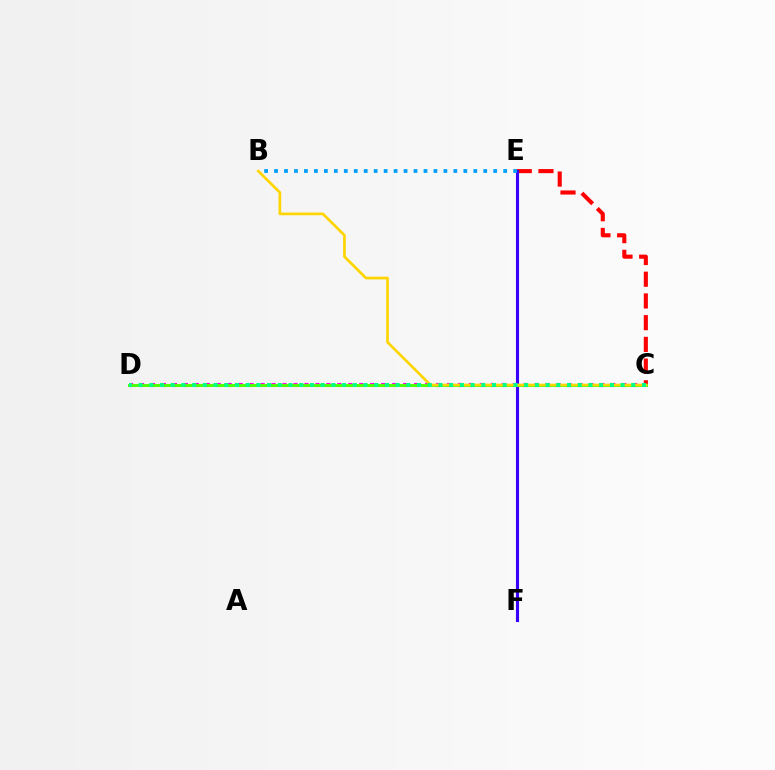{('C', 'E'): [{'color': '#ff0000', 'line_style': 'dashed', 'thickness': 2.95}], ('E', 'F'): [{'color': '#3700ff', 'line_style': 'solid', 'thickness': 2.23}], ('C', 'D'): [{'color': '#ff00ed', 'line_style': 'dotted', 'thickness': 2.98}, {'color': '#4fff00', 'line_style': 'solid', 'thickness': 2.13}, {'color': '#00ff86', 'line_style': 'dotted', 'thickness': 2.91}], ('B', 'E'): [{'color': '#009eff', 'line_style': 'dotted', 'thickness': 2.71}], ('B', 'C'): [{'color': '#ffd500', 'line_style': 'solid', 'thickness': 1.94}]}